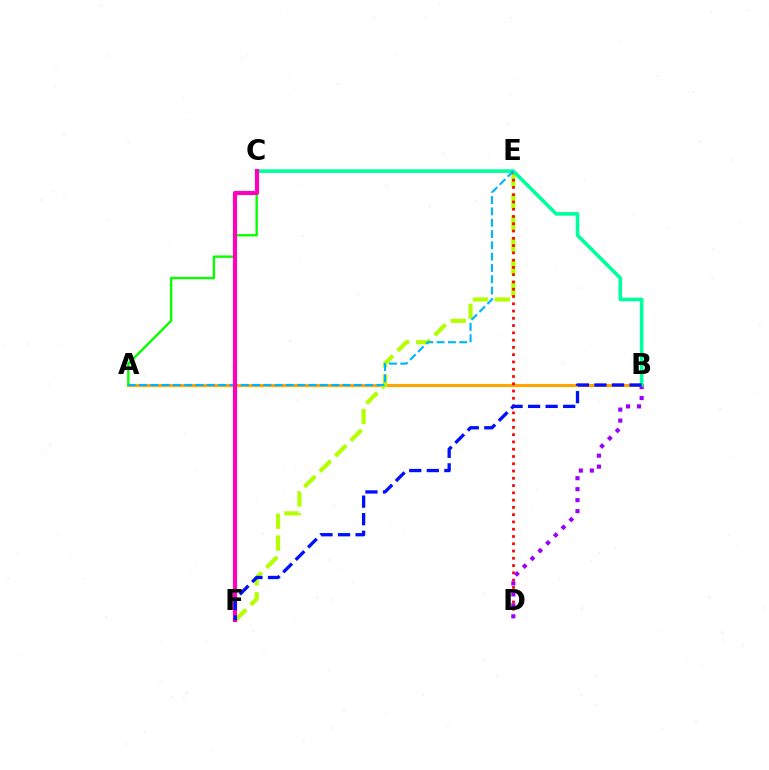{('A', 'B'): [{'color': '#ffa500', 'line_style': 'solid', 'thickness': 2.25}], ('E', 'F'): [{'color': '#b3ff00', 'line_style': 'dashed', 'thickness': 2.96}], ('D', 'E'): [{'color': '#ff0000', 'line_style': 'dotted', 'thickness': 1.98}], ('A', 'C'): [{'color': '#08ff00', 'line_style': 'solid', 'thickness': 1.71}], ('B', 'D'): [{'color': '#9b00ff', 'line_style': 'dotted', 'thickness': 2.98}], ('B', 'C'): [{'color': '#00ff9d', 'line_style': 'solid', 'thickness': 2.6}], ('A', 'E'): [{'color': '#00b5ff', 'line_style': 'dashed', 'thickness': 1.54}], ('C', 'F'): [{'color': '#ff00bd', 'line_style': 'solid', 'thickness': 2.97}], ('B', 'F'): [{'color': '#0010ff', 'line_style': 'dashed', 'thickness': 2.38}]}